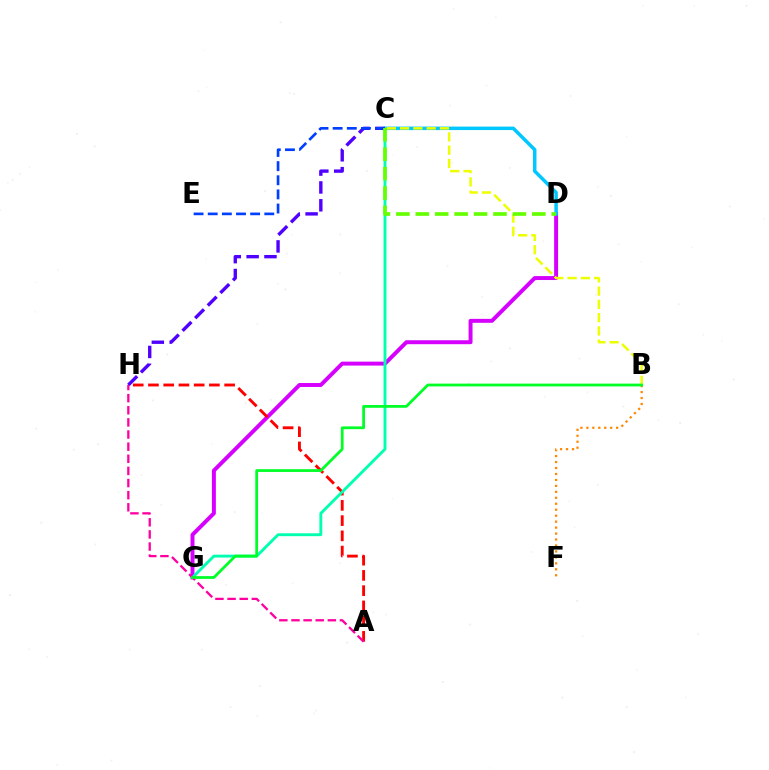{('D', 'G'): [{'color': '#d600ff', 'line_style': 'solid', 'thickness': 2.84}], ('C', 'D'): [{'color': '#00c7ff', 'line_style': 'solid', 'thickness': 2.5}, {'color': '#66ff00', 'line_style': 'dashed', 'thickness': 2.64}], ('C', 'H'): [{'color': '#4f00ff', 'line_style': 'dashed', 'thickness': 2.42}], ('A', 'H'): [{'color': '#ff0000', 'line_style': 'dashed', 'thickness': 2.07}, {'color': '#ff00a0', 'line_style': 'dashed', 'thickness': 1.65}], ('C', 'G'): [{'color': '#00ffaf', 'line_style': 'solid', 'thickness': 2.07}], ('C', 'E'): [{'color': '#003fff', 'line_style': 'dashed', 'thickness': 1.92}], ('B', 'C'): [{'color': '#eeff00', 'line_style': 'dashed', 'thickness': 1.8}], ('B', 'F'): [{'color': '#ff8800', 'line_style': 'dotted', 'thickness': 1.62}], ('B', 'G'): [{'color': '#00ff27', 'line_style': 'solid', 'thickness': 1.99}]}